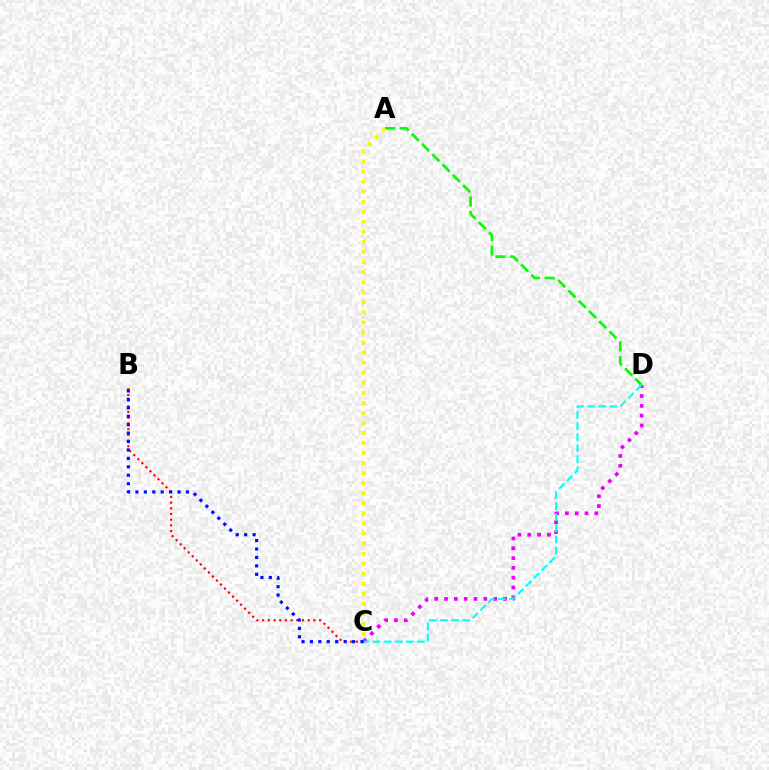{('A', 'D'): [{'color': '#08ff00', 'line_style': 'dashed', 'thickness': 1.97}], ('C', 'D'): [{'color': '#ee00ff', 'line_style': 'dotted', 'thickness': 2.67}, {'color': '#00fff6', 'line_style': 'dashed', 'thickness': 1.51}], ('B', 'C'): [{'color': '#ff0000', 'line_style': 'dotted', 'thickness': 1.55}, {'color': '#0010ff', 'line_style': 'dotted', 'thickness': 2.29}], ('A', 'C'): [{'color': '#fcf500', 'line_style': 'dotted', 'thickness': 2.73}]}